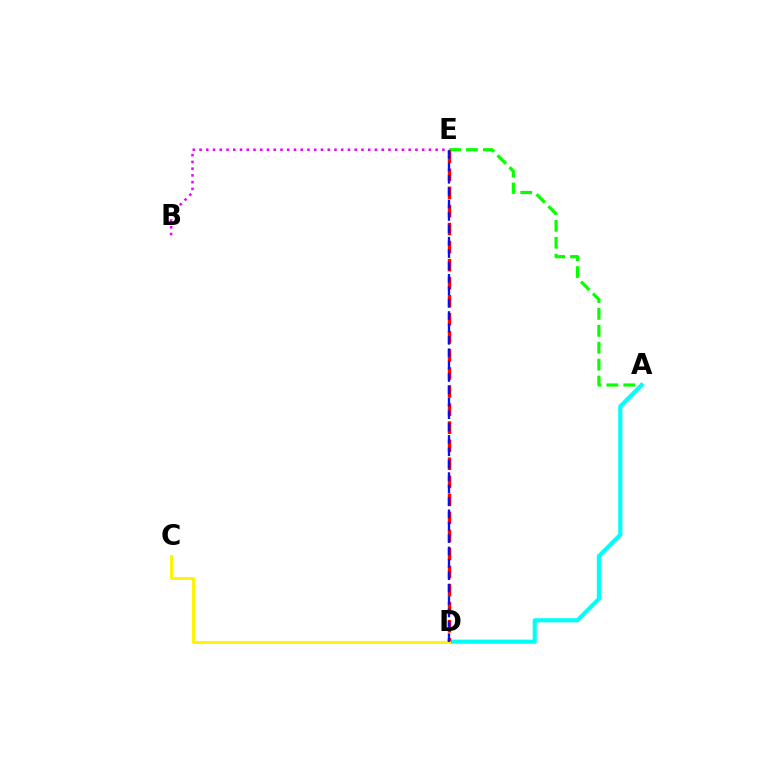{('A', 'E'): [{'color': '#08ff00', 'line_style': 'dashed', 'thickness': 2.3}], ('A', 'D'): [{'color': '#00fff6', 'line_style': 'solid', 'thickness': 2.97}], ('D', 'E'): [{'color': '#ff0000', 'line_style': 'dashed', 'thickness': 2.45}, {'color': '#0010ff', 'line_style': 'dashed', 'thickness': 1.68}], ('C', 'D'): [{'color': '#fcf500', 'line_style': 'solid', 'thickness': 2.12}], ('B', 'E'): [{'color': '#ee00ff', 'line_style': 'dotted', 'thickness': 1.83}]}